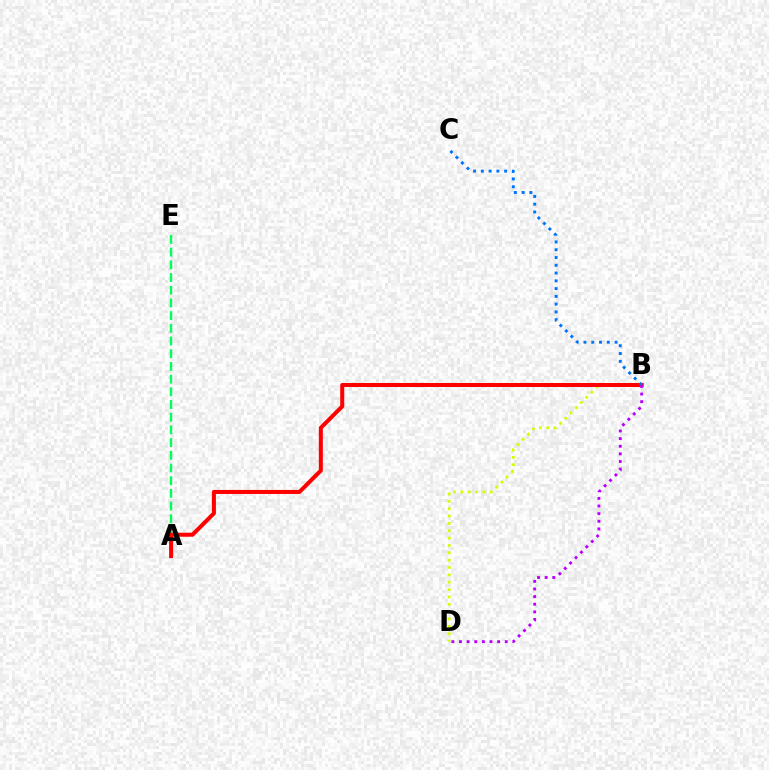{('B', 'D'): [{'color': '#d1ff00', 'line_style': 'dotted', 'thickness': 2.0}, {'color': '#b900ff', 'line_style': 'dotted', 'thickness': 2.07}], ('A', 'E'): [{'color': '#00ff5c', 'line_style': 'dashed', 'thickness': 1.72}], ('A', 'B'): [{'color': '#ff0000', 'line_style': 'solid', 'thickness': 2.9}], ('B', 'C'): [{'color': '#0074ff', 'line_style': 'dotted', 'thickness': 2.11}]}